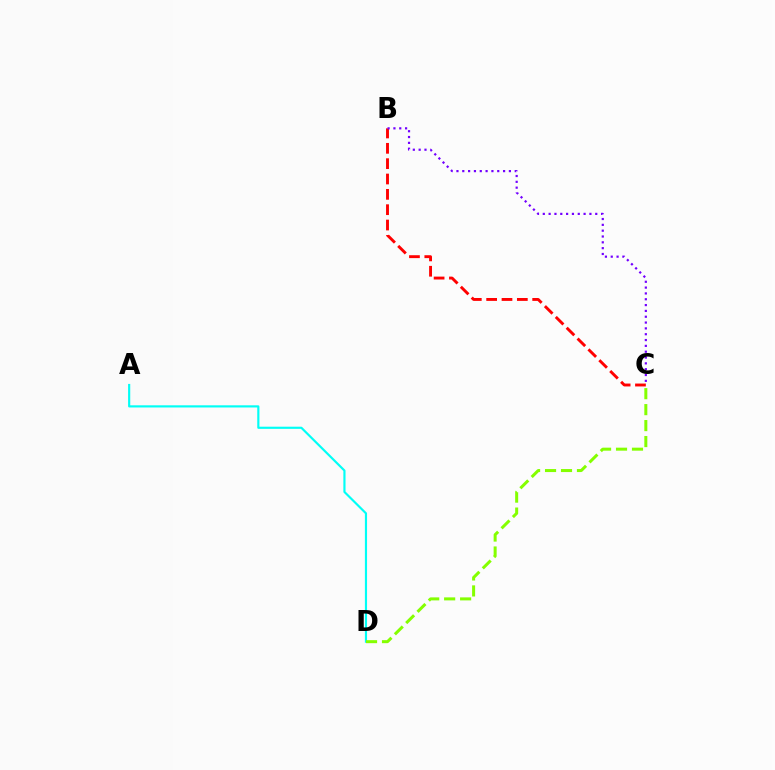{('A', 'D'): [{'color': '#00fff6', 'line_style': 'solid', 'thickness': 1.56}], ('B', 'C'): [{'color': '#ff0000', 'line_style': 'dashed', 'thickness': 2.08}, {'color': '#7200ff', 'line_style': 'dotted', 'thickness': 1.58}], ('C', 'D'): [{'color': '#84ff00', 'line_style': 'dashed', 'thickness': 2.17}]}